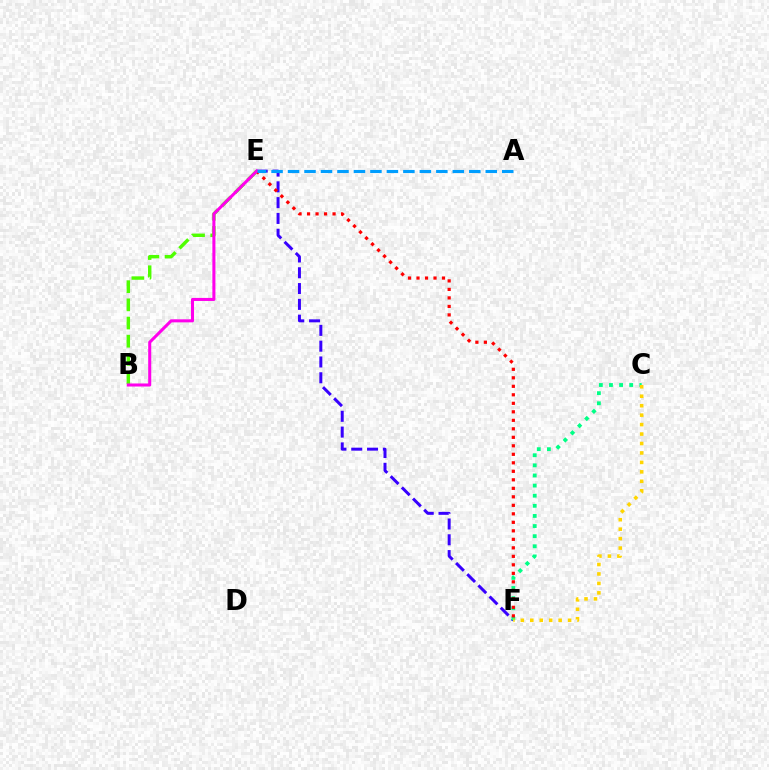{('E', 'F'): [{'color': '#3700ff', 'line_style': 'dashed', 'thickness': 2.15}, {'color': '#ff0000', 'line_style': 'dotted', 'thickness': 2.31}], ('B', 'E'): [{'color': '#4fff00', 'line_style': 'dashed', 'thickness': 2.47}, {'color': '#ff00ed', 'line_style': 'solid', 'thickness': 2.19}], ('C', 'F'): [{'color': '#00ff86', 'line_style': 'dotted', 'thickness': 2.75}, {'color': '#ffd500', 'line_style': 'dotted', 'thickness': 2.57}], ('A', 'E'): [{'color': '#009eff', 'line_style': 'dashed', 'thickness': 2.24}]}